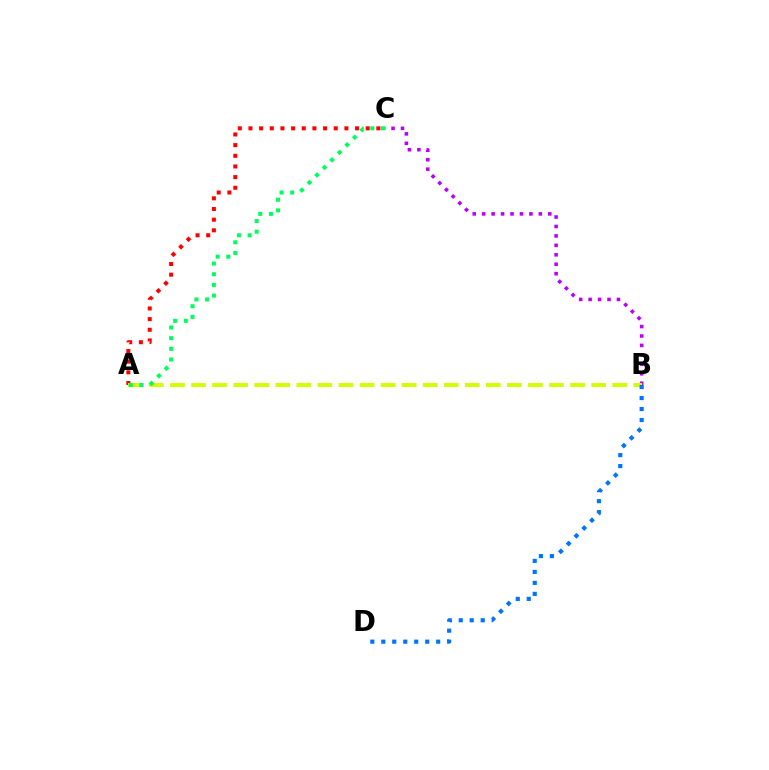{('A', 'C'): [{'color': '#ff0000', 'line_style': 'dotted', 'thickness': 2.9}, {'color': '#00ff5c', 'line_style': 'dotted', 'thickness': 2.9}], ('B', 'C'): [{'color': '#b900ff', 'line_style': 'dotted', 'thickness': 2.57}], ('A', 'B'): [{'color': '#d1ff00', 'line_style': 'dashed', 'thickness': 2.86}], ('B', 'D'): [{'color': '#0074ff', 'line_style': 'dotted', 'thickness': 2.98}]}